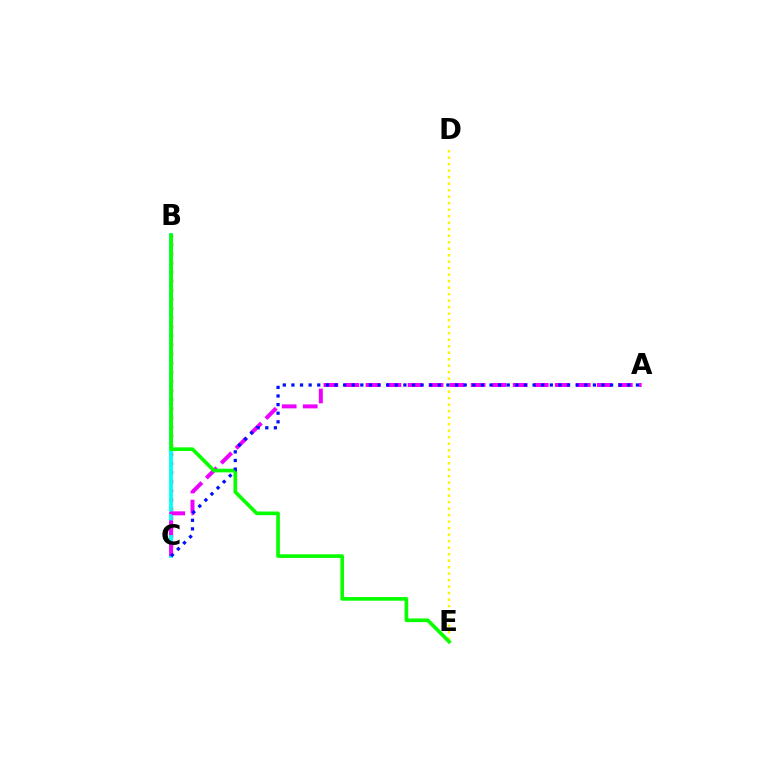{('B', 'C'): [{'color': '#ff0000', 'line_style': 'dotted', 'thickness': 2.48}, {'color': '#00fff6', 'line_style': 'solid', 'thickness': 2.75}], ('D', 'E'): [{'color': '#fcf500', 'line_style': 'dotted', 'thickness': 1.77}], ('A', 'C'): [{'color': '#ee00ff', 'line_style': 'dashed', 'thickness': 2.86}, {'color': '#0010ff', 'line_style': 'dotted', 'thickness': 2.34}], ('B', 'E'): [{'color': '#08ff00', 'line_style': 'solid', 'thickness': 2.62}]}